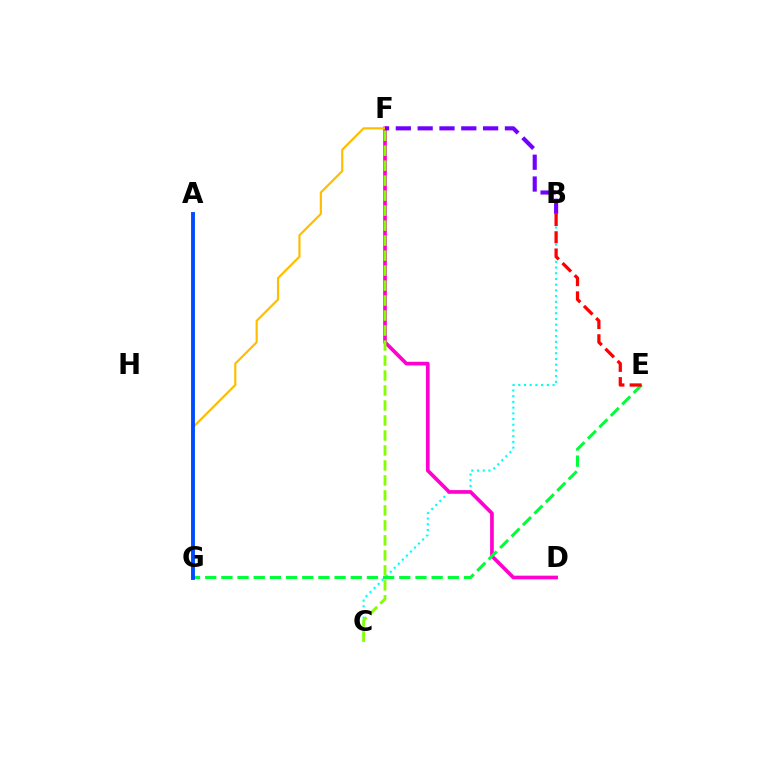{('B', 'C'): [{'color': '#00fff6', 'line_style': 'dotted', 'thickness': 1.55}], ('D', 'F'): [{'color': '#ff00cf', 'line_style': 'solid', 'thickness': 2.65}], ('F', 'G'): [{'color': '#ffbd00', 'line_style': 'solid', 'thickness': 1.57}], ('E', 'G'): [{'color': '#00ff39', 'line_style': 'dashed', 'thickness': 2.2}], ('A', 'G'): [{'color': '#004bff', 'line_style': 'solid', 'thickness': 2.79}], ('B', 'E'): [{'color': '#ff0000', 'line_style': 'dashed', 'thickness': 2.34}], ('B', 'F'): [{'color': '#7200ff', 'line_style': 'dashed', 'thickness': 2.96}], ('C', 'F'): [{'color': '#84ff00', 'line_style': 'dashed', 'thickness': 2.04}]}